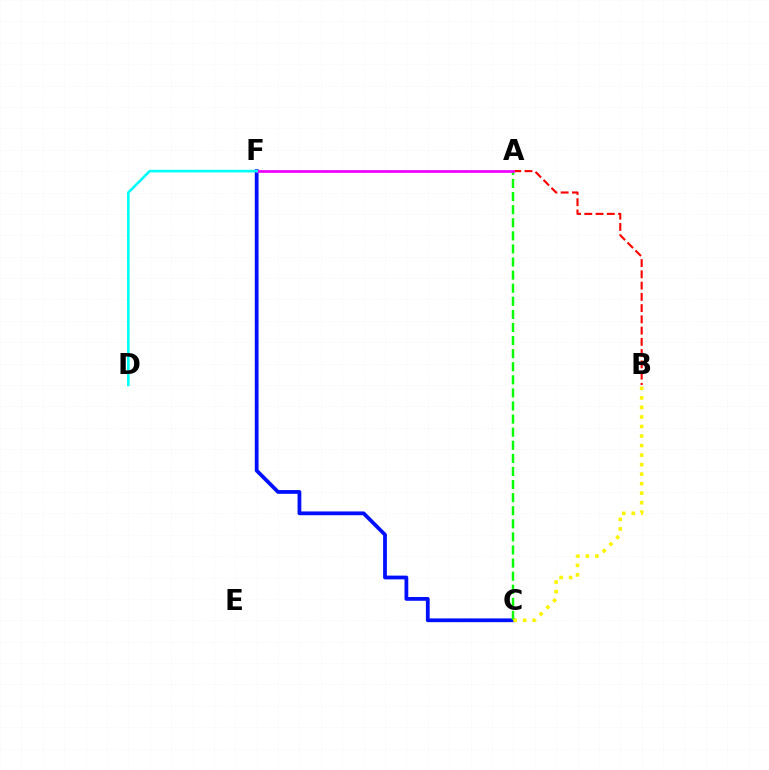{('C', 'F'): [{'color': '#0010ff', 'line_style': 'solid', 'thickness': 2.72}], ('A', 'C'): [{'color': '#08ff00', 'line_style': 'dashed', 'thickness': 1.78}], ('A', 'B'): [{'color': '#ff0000', 'line_style': 'dashed', 'thickness': 1.53}], ('A', 'F'): [{'color': '#ee00ff', 'line_style': 'solid', 'thickness': 1.96}], ('B', 'C'): [{'color': '#fcf500', 'line_style': 'dotted', 'thickness': 2.59}], ('D', 'F'): [{'color': '#00fff6', 'line_style': 'solid', 'thickness': 1.87}]}